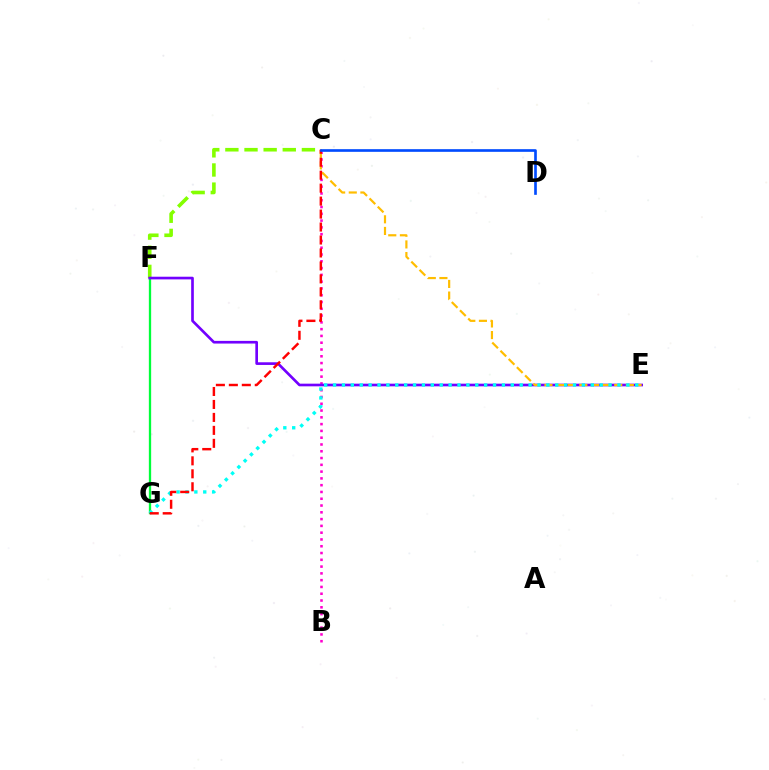{('F', 'G'): [{'color': '#00ff39', 'line_style': 'solid', 'thickness': 1.66}], ('C', 'F'): [{'color': '#84ff00', 'line_style': 'dashed', 'thickness': 2.6}], ('B', 'C'): [{'color': '#ff00cf', 'line_style': 'dotted', 'thickness': 1.84}], ('E', 'F'): [{'color': '#7200ff', 'line_style': 'solid', 'thickness': 1.92}], ('C', 'E'): [{'color': '#ffbd00', 'line_style': 'dashed', 'thickness': 1.58}], ('E', 'G'): [{'color': '#00fff6', 'line_style': 'dotted', 'thickness': 2.41}], ('C', 'G'): [{'color': '#ff0000', 'line_style': 'dashed', 'thickness': 1.76}], ('C', 'D'): [{'color': '#004bff', 'line_style': 'solid', 'thickness': 1.92}]}